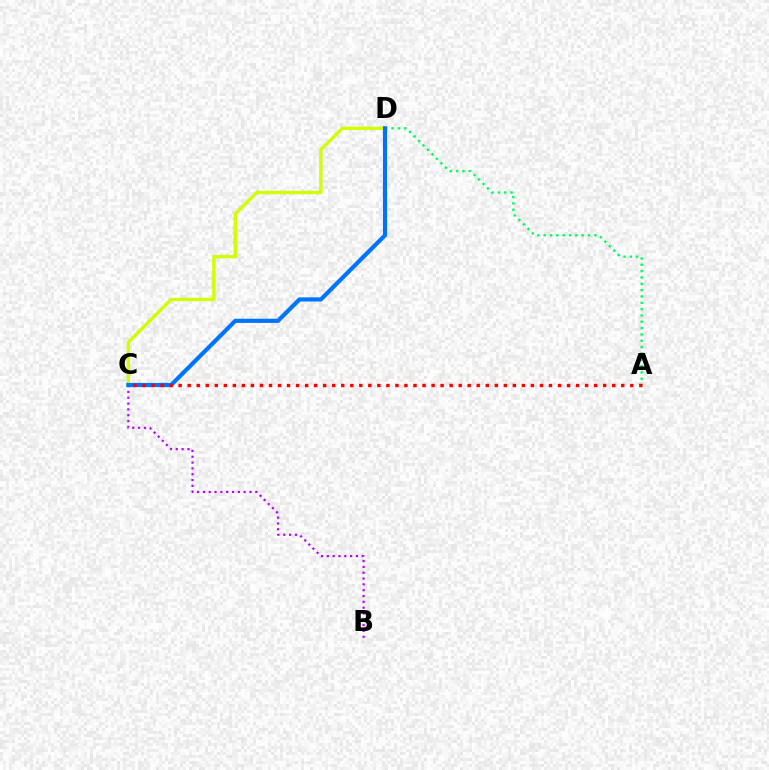{('C', 'D'): [{'color': '#d1ff00', 'line_style': 'solid', 'thickness': 2.41}, {'color': '#0074ff', 'line_style': 'solid', 'thickness': 2.99}], ('A', 'D'): [{'color': '#00ff5c', 'line_style': 'dotted', 'thickness': 1.72}], ('B', 'C'): [{'color': '#b900ff', 'line_style': 'dotted', 'thickness': 1.58}], ('A', 'C'): [{'color': '#ff0000', 'line_style': 'dotted', 'thickness': 2.45}]}